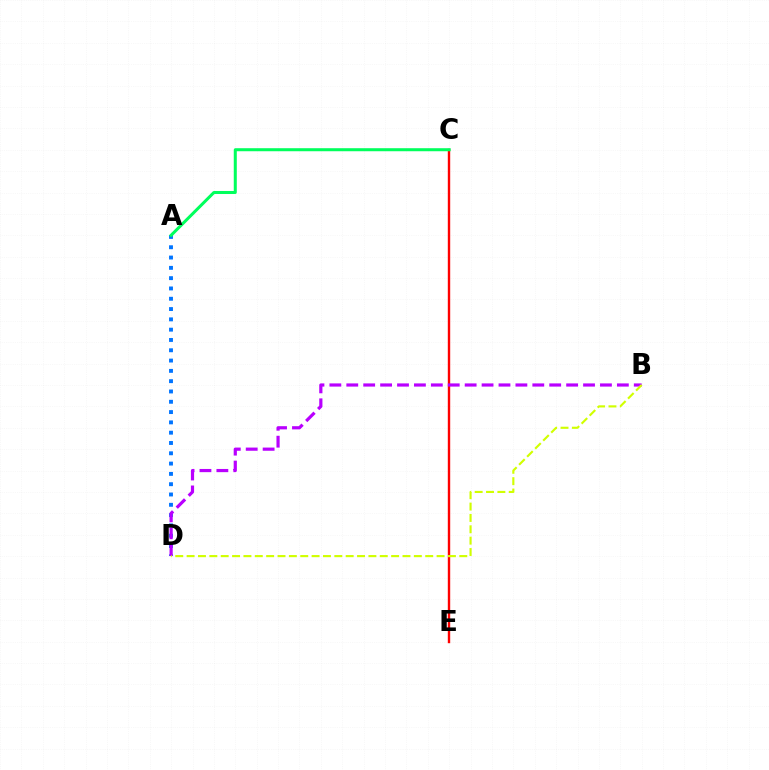{('A', 'D'): [{'color': '#0074ff', 'line_style': 'dotted', 'thickness': 2.8}], ('C', 'E'): [{'color': '#ff0000', 'line_style': 'solid', 'thickness': 1.73}], ('B', 'D'): [{'color': '#b900ff', 'line_style': 'dashed', 'thickness': 2.3}, {'color': '#d1ff00', 'line_style': 'dashed', 'thickness': 1.54}], ('A', 'C'): [{'color': '#00ff5c', 'line_style': 'solid', 'thickness': 2.18}]}